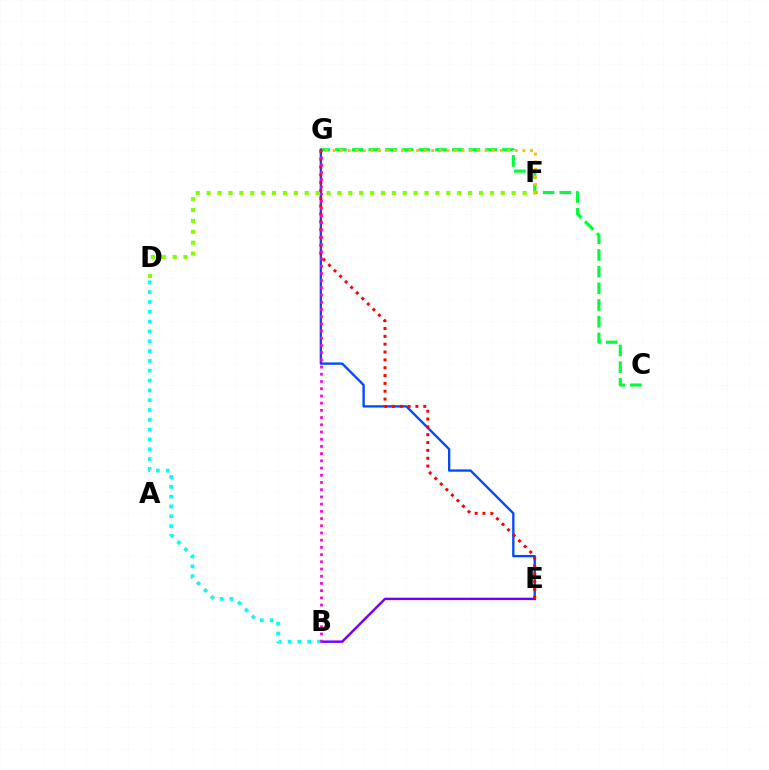{('C', 'G'): [{'color': '#00ff39', 'line_style': 'dashed', 'thickness': 2.27}], ('E', 'G'): [{'color': '#004bff', 'line_style': 'solid', 'thickness': 1.69}, {'color': '#ff0000', 'line_style': 'dotted', 'thickness': 2.13}], ('B', 'E'): [{'color': '#7200ff', 'line_style': 'solid', 'thickness': 1.76}], ('D', 'F'): [{'color': '#84ff00', 'line_style': 'dotted', 'thickness': 2.96}], ('B', 'D'): [{'color': '#00fff6', 'line_style': 'dotted', 'thickness': 2.67}], ('F', 'G'): [{'color': '#ffbd00', 'line_style': 'dotted', 'thickness': 2.06}], ('B', 'G'): [{'color': '#ff00cf', 'line_style': 'dotted', 'thickness': 1.96}]}